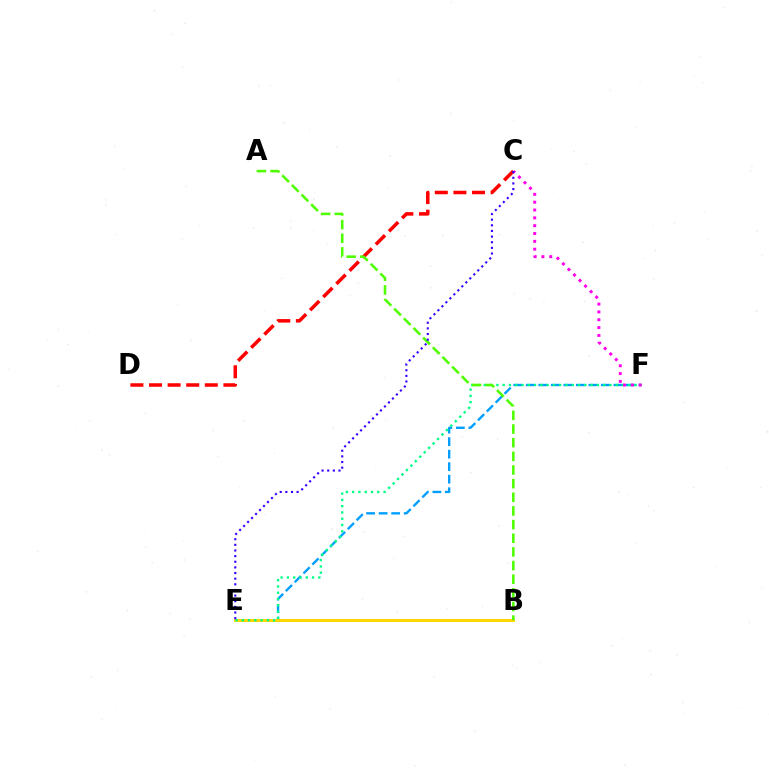{('E', 'F'): [{'color': '#009eff', 'line_style': 'dashed', 'thickness': 1.7}, {'color': '#00ff86', 'line_style': 'dotted', 'thickness': 1.71}], ('B', 'E'): [{'color': '#ffd500', 'line_style': 'solid', 'thickness': 2.16}], ('C', 'D'): [{'color': '#ff0000', 'line_style': 'dashed', 'thickness': 2.53}], ('C', 'F'): [{'color': '#ff00ed', 'line_style': 'dotted', 'thickness': 2.13}], ('A', 'B'): [{'color': '#4fff00', 'line_style': 'dashed', 'thickness': 1.85}], ('C', 'E'): [{'color': '#3700ff', 'line_style': 'dotted', 'thickness': 1.53}]}